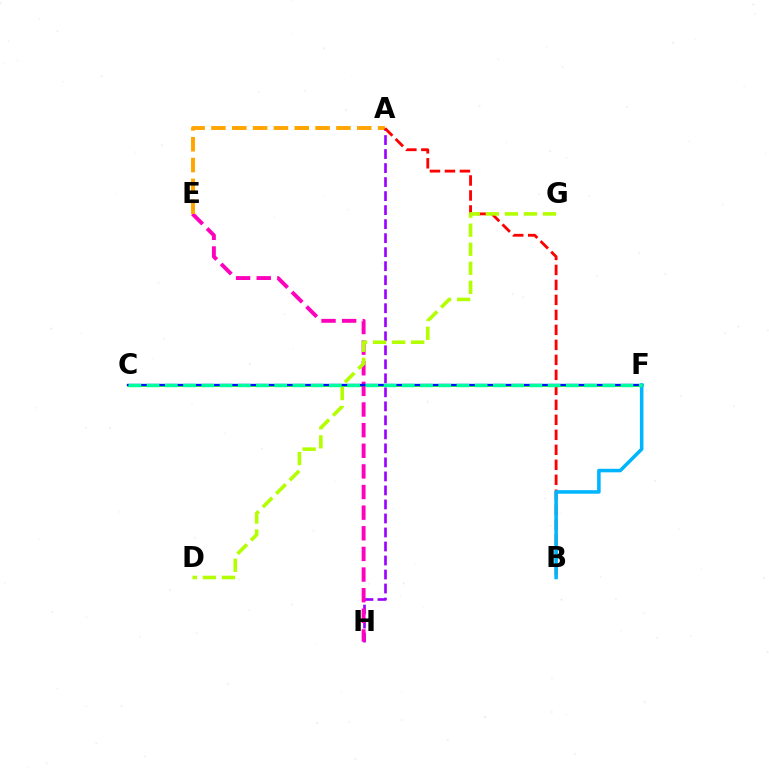{('A', 'H'): [{'color': '#9b00ff', 'line_style': 'dashed', 'thickness': 1.9}], ('C', 'F'): [{'color': '#08ff00', 'line_style': 'solid', 'thickness': 1.84}, {'color': '#0010ff', 'line_style': 'solid', 'thickness': 1.67}, {'color': '#00ff9d', 'line_style': 'dashed', 'thickness': 2.48}], ('E', 'H'): [{'color': '#ff00bd', 'line_style': 'dashed', 'thickness': 2.8}], ('A', 'E'): [{'color': '#ffa500', 'line_style': 'dashed', 'thickness': 2.83}], ('A', 'B'): [{'color': '#ff0000', 'line_style': 'dashed', 'thickness': 2.04}], ('B', 'F'): [{'color': '#00b5ff', 'line_style': 'solid', 'thickness': 2.55}], ('D', 'G'): [{'color': '#b3ff00', 'line_style': 'dashed', 'thickness': 2.59}]}